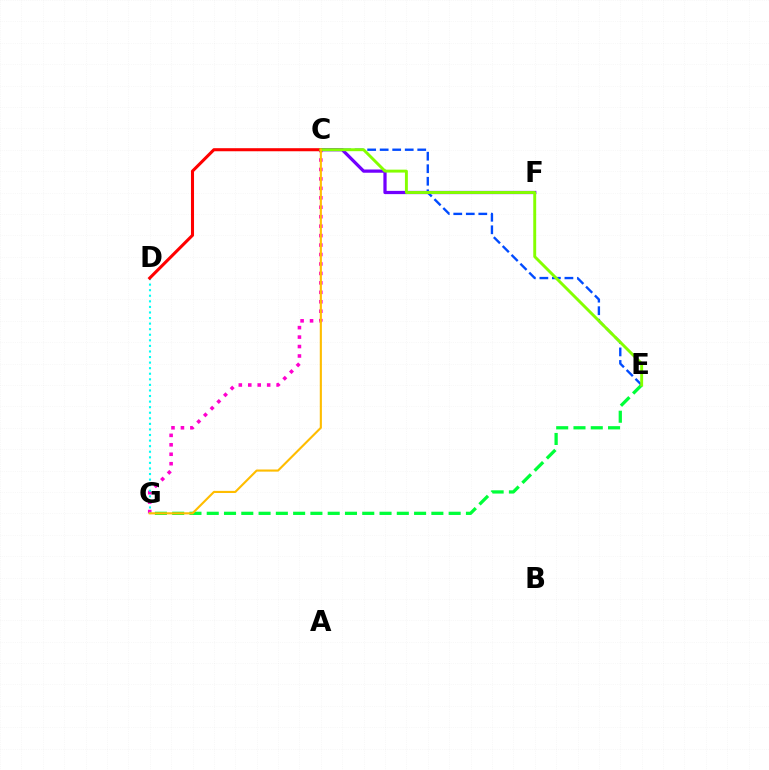{('E', 'G'): [{'color': '#00ff39', 'line_style': 'dashed', 'thickness': 2.35}], ('C', 'G'): [{'color': '#ff00cf', 'line_style': 'dotted', 'thickness': 2.57}, {'color': '#ffbd00', 'line_style': 'solid', 'thickness': 1.53}], ('D', 'G'): [{'color': '#00fff6', 'line_style': 'dotted', 'thickness': 1.51}], ('C', 'E'): [{'color': '#004bff', 'line_style': 'dashed', 'thickness': 1.7}, {'color': '#84ff00', 'line_style': 'solid', 'thickness': 2.1}], ('C', 'F'): [{'color': '#7200ff', 'line_style': 'solid', 'thickness': 2.33}], ('C', 'D'): [{'color': '#ff0000', 'line_style': 'solid', 'thickness': 2.2}]}